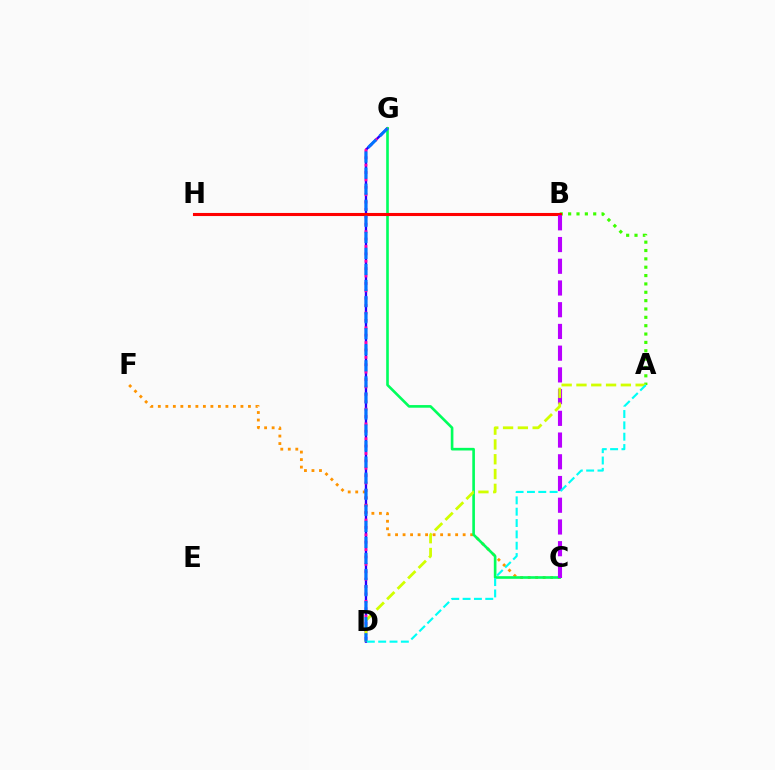{('C', 'F'): [{'color': '#ff9400', 'line_style': 'dotted', 'thickness': 2.04}], ('D', 'G'): [{'color': '#2500ff', 'line_style': 'solid', 'thickness': 1.69}, {'color': '#ff00ac', 'line_style': 'dotted', 'thickness': 2.01}, {'color': '#0074ff', 'line_style': 'dashed', 'thickness': 2.18}], ('C', 'G'): [{'color': '#00ff5c', 'line_style': 'solid', 'thickness': 1.9}], ('A', 'B'): [{'color': '#3dff00', 'line_style': 'dotted', 'thickness': 2.27}], ('B', 'H'): [{'color': '#ff0000', 'line_style': 'solid', 'thickness': 2.22}], ('B', 'C'): [{'color': '#b900ff', 'line_style': 'dashed', 'thickness': 2.95}], ('A', 'D'): [{'color': '#d1ff00', 'line_style': 'dashed', 'thickness': 2.01}, {'color': '#00fff6', 'line_style': 'dashed', 'thickness': 1.54}]}